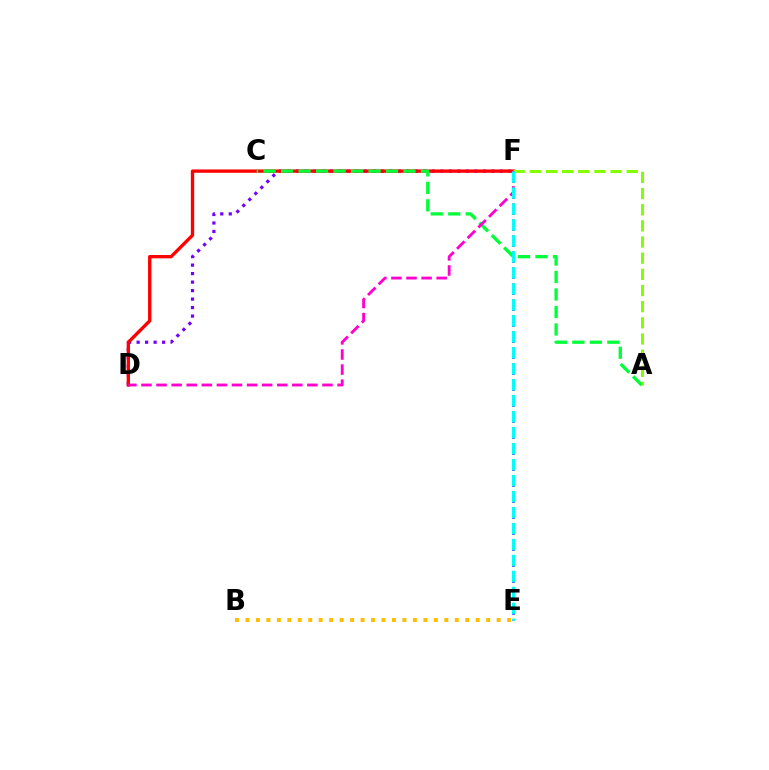{('D', 'F'): [{'color': '#7200ff', 'line_style': 'dotted', 'thickness': 2.31}, {'color': '#ff0000', 'line_style': 'solid', 'thickness': 2.4}, {'color': '#ff00cf', 'line_style': 'dashed', 'thickness': 2.05}], ('E', 'F'): [{'color': '#004bff', 'line_style': 'dashed', 'thickness': 2.17}, {'color': '#00fff6', 'line_style': 'dashed', 'thickness': 2.17}], ('A', 'F'): [{'color': '#84ff00', 'line_style': 'dashed', 'thickness': 2.2}], ('A', 'C'): [{'color': '#00ff39', 'line_style': 'dashed', 'thickness': 2.38}], ('B', 'E'): [{'color': '#ffbd00', 'line_style': 'dotted', 'thickness': 2.84}]}